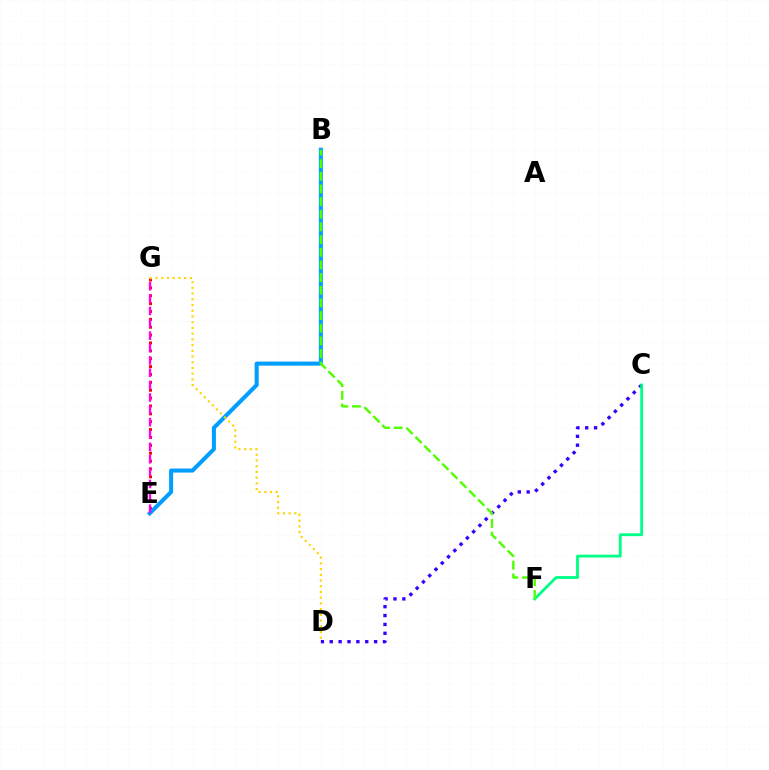{('C', 'D'): [{'color': '#3700ff', 'line_style': 'dotted', 'thickness': 2.41}], ('E', 'G'): [{'color': '#ff0000', 'line_style': 'dotted', 'thickness': 2.14}, {'color': '#ff00ed', 'line_style': 'dashed', 'thickness': 1.68}], ('C', 'F'): [{'color': '#00ff86', 'line_style': 'solid', 'thickness': 2.04}], ('B', 'E'): [{'color': '#009eff', 'line_style': 'solid', 'thickness': 2.9}], ('B', 'F'): [{'color': '#4fff00', 'line_style': 'dashed', 'thickness': 1.72}], ('D', 'G'): [{'color': '#ffd500', 'line_style': 'dotted', 'thickness': 1.55}]}